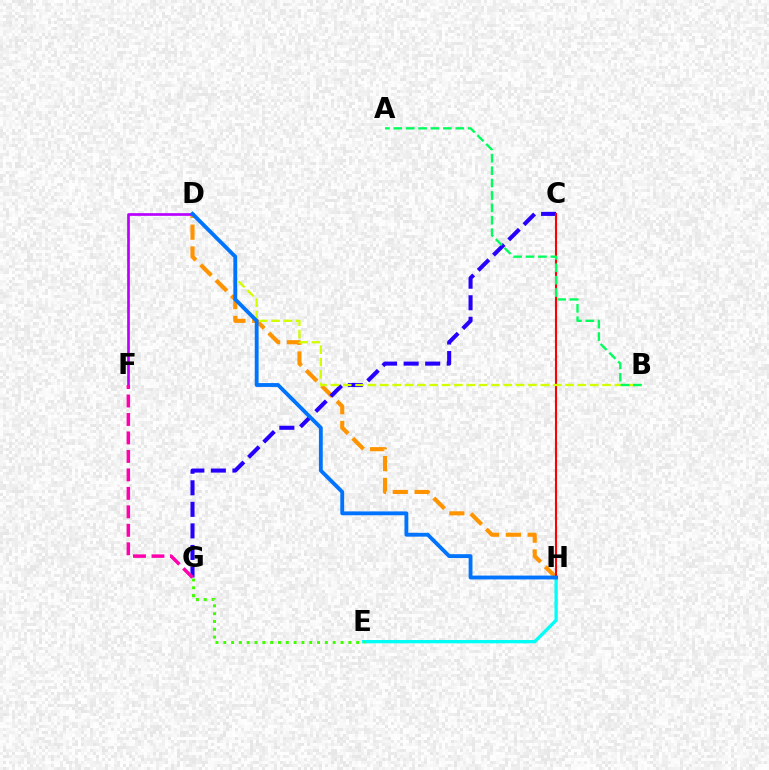{('D', 'H'): [{'color': '#ff9400', 'line_style': 'dashed', 'thickness': 2.96}, {'color': '#0074ff', 'line_style': 'solid', 'thickness': 2.77}], ('E', 'H'): [{'color': '#00fff6', 'line_style': 'solid', 'thickness': 2.39}], ('C', 'G'): [{'color': '#2500ff', 'line_style': 'dashed', 'thickness': 2.93}], ('C', 'H'): [{'color': '#ff0000', 'line_style': 'solid', 'thickness': 1.52}], ('E', 'G'): [{'color': '#3dff00', 'line_style': 'dotted', 'thickness': 2.12}], ('D', 'F'): [{'color': '#b900ff', 'line_style': 'solid', 'thickness': 1.94}], ('B', 'D'): [{'color': '#d1ff00', 'line_style': 'dashed', 'thickness': 1.68}], ('F', 'G'): [{'color': '#ff00ac', 'line_style': 'dashed', 'thickness': 2.51}], ('A', 'B'): [{'color': '#00ff5c', 'line_style': 'dashed', 'thickness': 1.68}]}